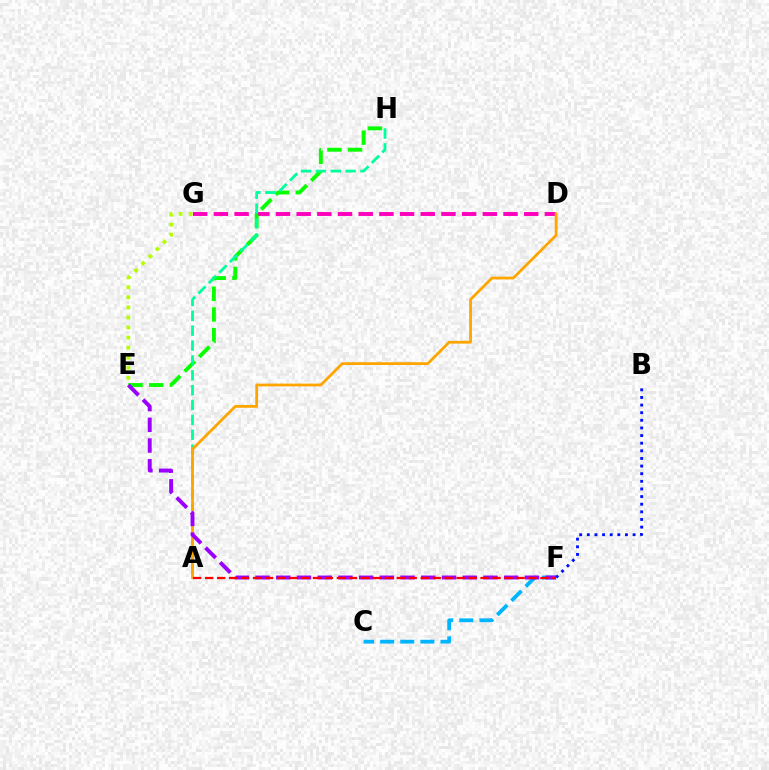{('D', 'G'): [{'color': '#ff00bd', 'line_style': 'dashed', 'thickness': 2.81}], ('E', 'H'): [{'color': '#08ff00', 'line_style': 'dashed', 'thickness': 2.8}], ('A', 'H'): [{'color': '#00ff9d', 'line_style': 'dashed', 'thickness': 2.02}], ('A', 'D'): [{'color': '#ffa500', 'line_style': 'solid', 'thickness': 2.0}], ('C', 'F'): [{'color': '#00b5ff', 'line_style': 'dashed', 'thickness': 2.73}], ('B', 'F'): [{'color': '#0010ff', 'line_style': 'dotted', 'thickness': 2.07}], ('E', 'F'): [{'color': '#9b00ff', 'line_style': 'dashed', 'thickness': 2.81}], ('A', 'F'): [{'color': '#ff0000', 'line_style': 'dashed', 'thickness': 1.63}], ('E', 'G'): [{'color': '#b3ff00', 'line_style': 'dotted', 'thickness': 2.73}]}